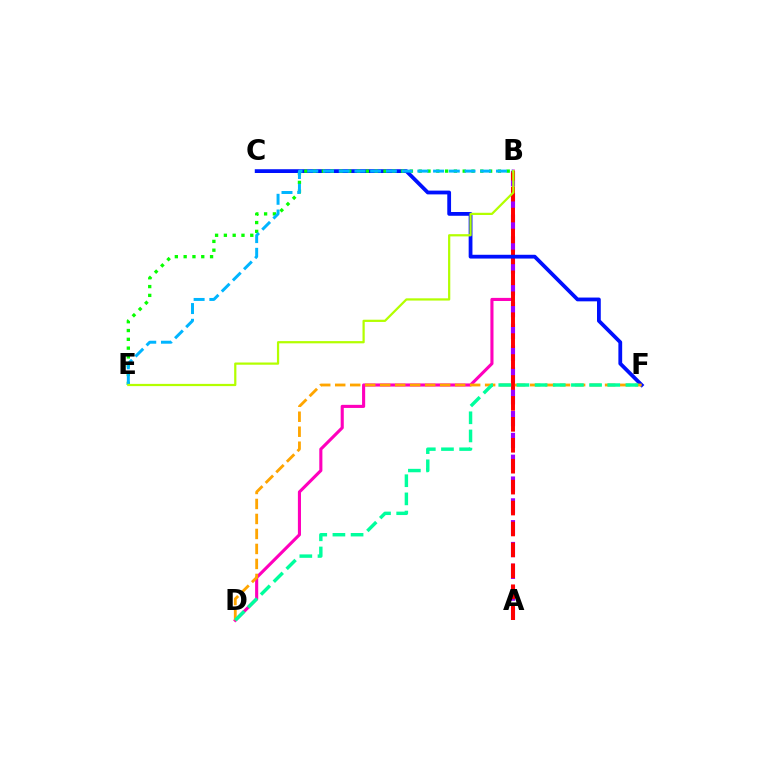{('B', 'D'): [{'color': '#ff00bd', 'line_style': 'solid', 'thickness': 2.24}], ('A', 'B'): [{'color': '#9b00ff', 'line_style': 'dashed', 'thickness': 2.96}, {'color': '#ff0000', 'line_style': 'dashed', 'thickness': 2.84}], ('C', 'F'): [{'color': '#0010ff', 'line_style': 'solid', 'thickness': 2.72}], ('D', 'F'): [{'color': '#ffa500', 'line_style': 'dashed', 'thickness': 2.04}, {'color': '#00ff9d', 'line_style': 'dashed', 'thickness': 2.47}], ('B', 'E'): [{'color': '#08ff00', 'line_style': 'dotted', 'thickness': 2.39}, {'color': '#00b5ff', 'line_style': 'dashed', 'thickness': 2.14}, {'color': '#b3ff00', 'line_style': 'solid', 'thickness': 1.61}]}